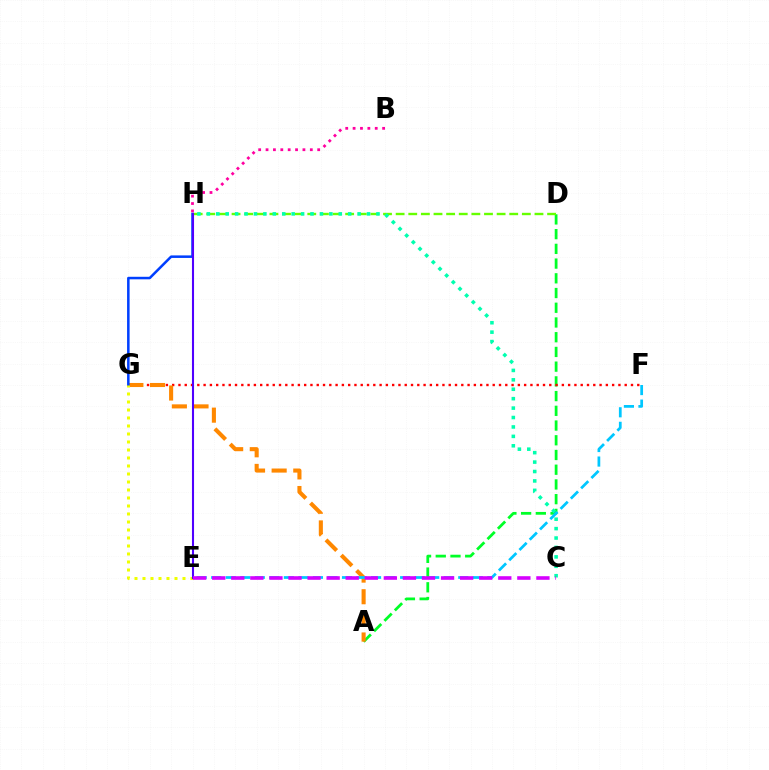{('A', 'D'): [{'color': '#00ff27', 'line_style': 'dashed', 'thickness': 2.0}], ('F', 'G'): [{'color': '#ff0000', 'line_style': 'dotted', 'thickness': 1.71}], ('D', 'H'): [{'color': '#66ff00', 'line_style': 'dashed', 'thickness': 1.71}], ('A', 'G'): [{'color': '#ff8800', 'line_style': 'dashed', 'thickness': 2.94}], ('E', 'F'): [{'color': '#00c7ff', 'line_style': 'dashed', 'thickness': 1.97}], ('G', 'H'): [{'color': '#003fff', 'line_style': 'solid', 'thickness': 1.82}], ('E', 'G'): [{'color': '#eeff00', 'line_style': 'dotted', 'thickness': 2.17}], ('E', 'H'): [{'color': '#4f00ff', 'line_style': 'solid', 'thickness': 1.5}], ('C', 'H'): [{'color': '#00ffaf', 'line_style': 'dotted', 'thickness': 2.56}], ('B', 'H'): [{'color': '#ff00a0', 'line_style': 'dotted', 'thickness': 2.0}], ('C', 'E'): [{'color': '#d600ff', 'line_style': 'dashed', 'thickness': 2.59}]}